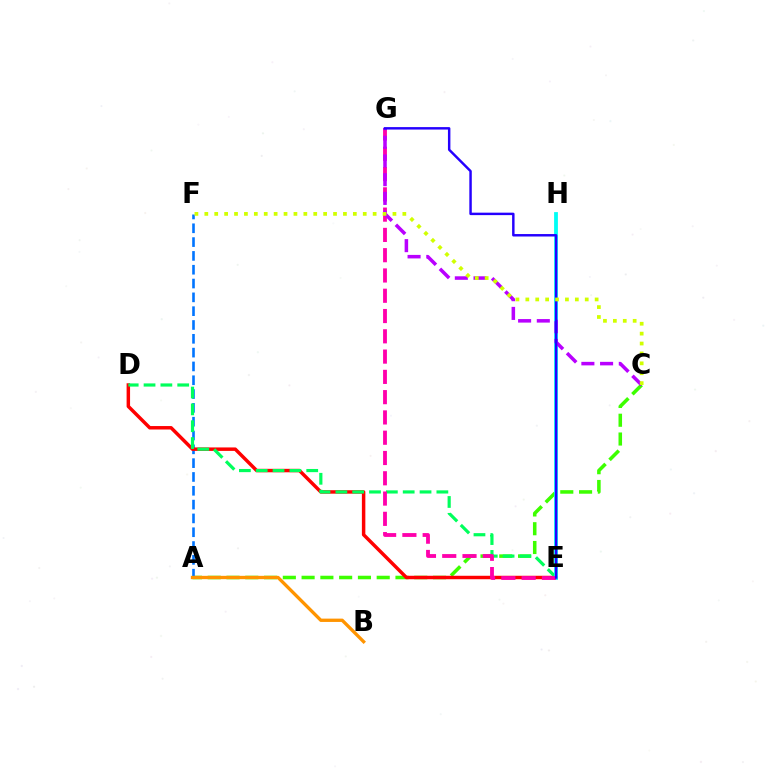{('A', 'C'): [{'color': '#3dff00', 'line_style': 'dashed', 'thickness': 2.55}], ('A', 'F'): [{'color': '#0074ff', 'line_style': 'dashed', 'thickness': 1.88}], ('D', 'E'): [{'color': '#ff0000', 'line_style': 'solid', 'thickness': 2.49}, {'color': '#00ff5c', 'line_style': 'dashed', 'thickness': 2.29}], ('A', 'B'): [{'color': '#ff9400', 'line_style': 'solid', 'thickness': 2.39}], ('E', 'H'): [{'color': '#00fff6', 'line_style': 'solid', 'thickness': 2.73}], ('E', 'G'): [{'color': '#ff00ac', 'line_style': 'dashed', 'thickness': 2.76}, {'color': '#2500ff', 'line_style': 'solid', 'thickness': 1.77}], ('C', 'G'): [{'color': '#b900ff', 'line_style': 'dashed', 'thickness': 2.54}], ('C', 'F'): [{'color': '#d1ff00', 'line_style': 'dotted', 'thickness': 2.69}]}